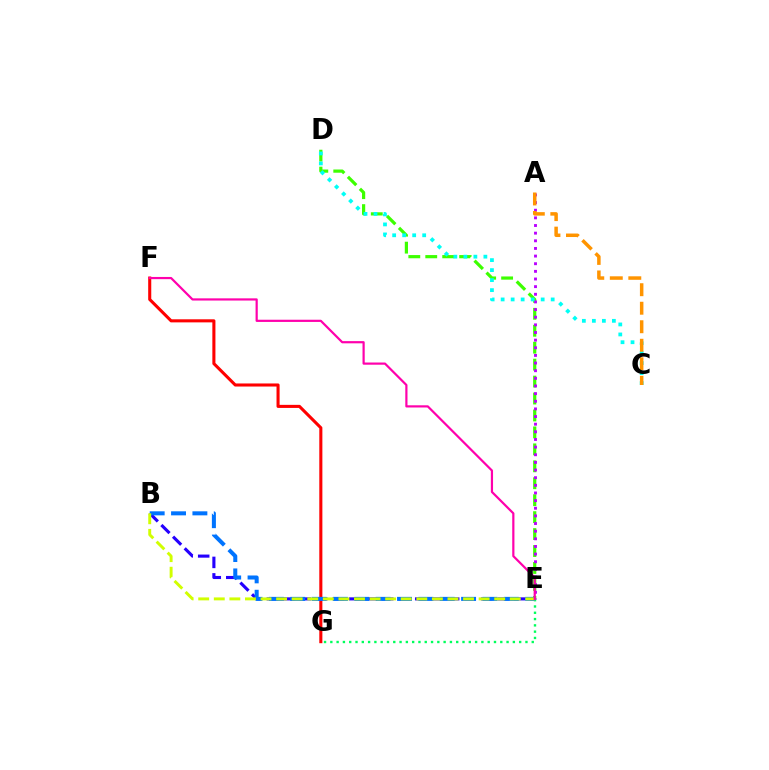{('F', 'G'): [{'color': '#ff0000', 'line_style': 'solid', 'thickness': 2.21}], ('D', 'E'): [{'color': '#3dff00', 'line_style': 'dashed', 'thickness': 2.3}], ('A', 'E'): [{'color': '#b900ff', 'line_style': 'dotted', 'thickness': 2.08}], ('C', 'D'): [{'color': '#00fff6', 'line_style': 'dotted', 'thickness': 2.72}], ('B', 'E'): [{'color': '#2500ff', 'line_style': 'dashed', 'thickness': 2.24}, {'color': '#0074ff', 'line_style': 'dashed', 'thickness': 2.9}, {'color': '#d1ff00', 'line_style': 'dashed', 'thickness': 2.12}], ('E', 'G'): [{'color': '#00ff5c', 'line_style': 'dotted', 'thickness': 1.71}], ('E', 'F'): [{'color': '#ff00ac', 'line_style': 'solid', 'thickness': 1.58}], ('A', 'C'): [{'color': '#ff9400', 'line_style': 'dashed', 'thickness': 2.52}]}